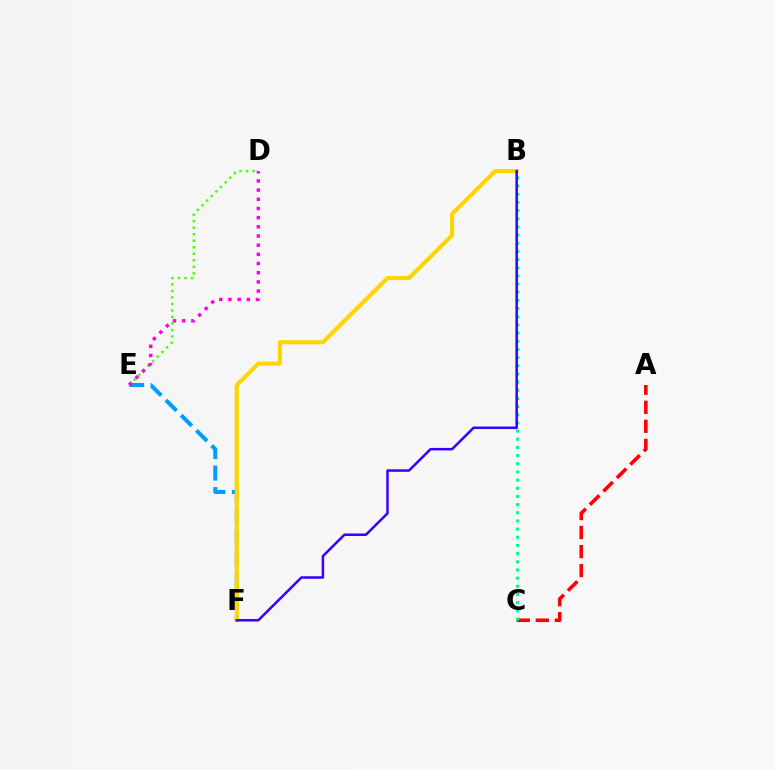{('A', 'C'): [{'color': '#ff0000', 'line_style': 'dashed', 'thickness': 2.58}], ('E', 'F'): [{'color': '#009eff', 'line_style': 'dashed', 'thickness': 2.92}], ('D', 'E'): [{'color': '#4fff00', 'line_style': 'dotted', 'thickness': 1.77}, {'color': '#ff00ed', 'line_style': 'dotted', 'thickness': 2.49}], ('B', 'F'): [{'color': '#ffd500', 'line_style': 'solid', 'thickness': 2.96}, {'color': '#3700ff', 'line_style': 'solid', 'thickness': 1.81}], ('B', 'C'): [{'color': '#00ff86', 'line_style': 'dotted', 'thickness': 2.22}]}